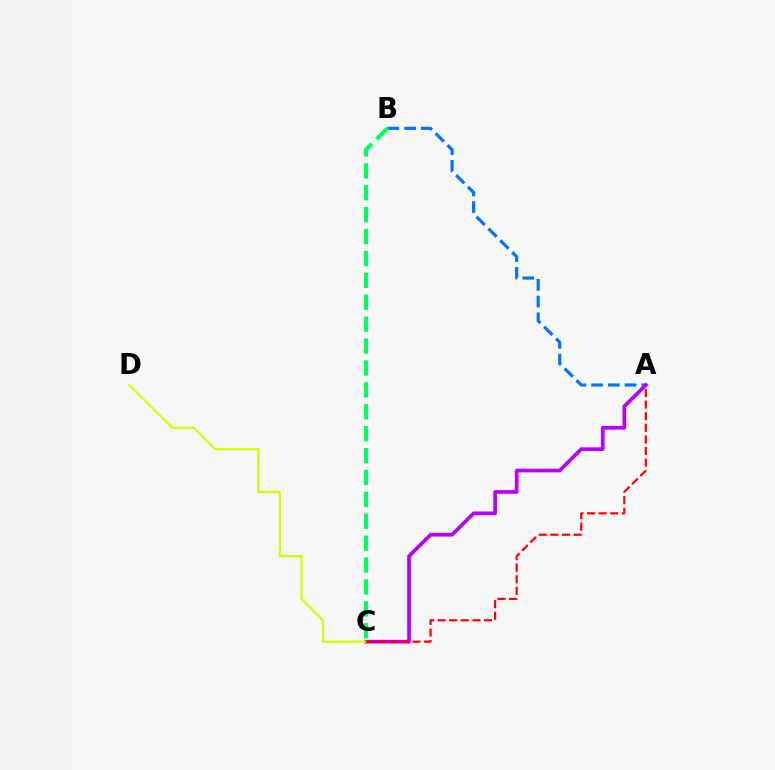{('A', 'B'): [{'color': '#0074ff', 'line_style': 'dashed', 'thickness': 2.27}], ('A', 'C'): [{'color': '#b900ff', 'line_style': 'solid', 'thickness': 2.65}, {'color': '#ff0000', 'line_style': 'dashed', 'thickness': 1.58}], ('C', 'D'): [{'color': '#d1ff00', 'line_style': 'solid', 'thickness': 1.59}], ('B', 'C'): [{'color': '#00ff5c', 'line_style': 'dashed', 'thickness': 2.98}]}